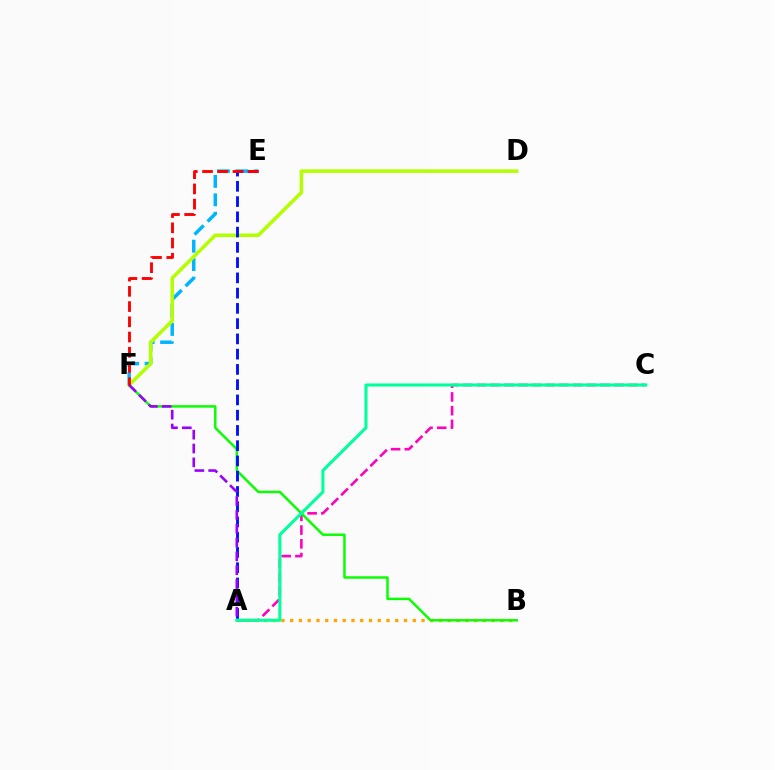{('A', 'C'): [{'color': '#ff00bd', 'line_style': 'dashed', 'thickness': 1.87}, {'color': '#00ff9d', 'line_style': 'solid', 'thickness': 2.21}], ('E', 'F'): [{'color': '#00b5ff', 'line_style': 'dashed', 'thickness': 2.5}, {'color': '#ff0000', 'line_style': 'dashed', 'thickness': 2.07}], ('A', 'B'): [{'color': '#ffa500', 'line_style': 'dotted', 'thickness': 2.38}], ('D', 'F'): [{'color': '#b3ff00', 'line_style': 'solid', 'thickness': 2.53}], ('B', 'F'): [{'color': '#08ff00', 'line_style': 'solid', 'thickness': 1.77}], ('A', 'E'): [{'color': '#0010ff', 'line_style': 'dashed', 'thickness': 2.07}], ('A', 'F'): [{'color': '#9b00ff', 'line_style': 'dashed', 'thickness': 1.88}]}